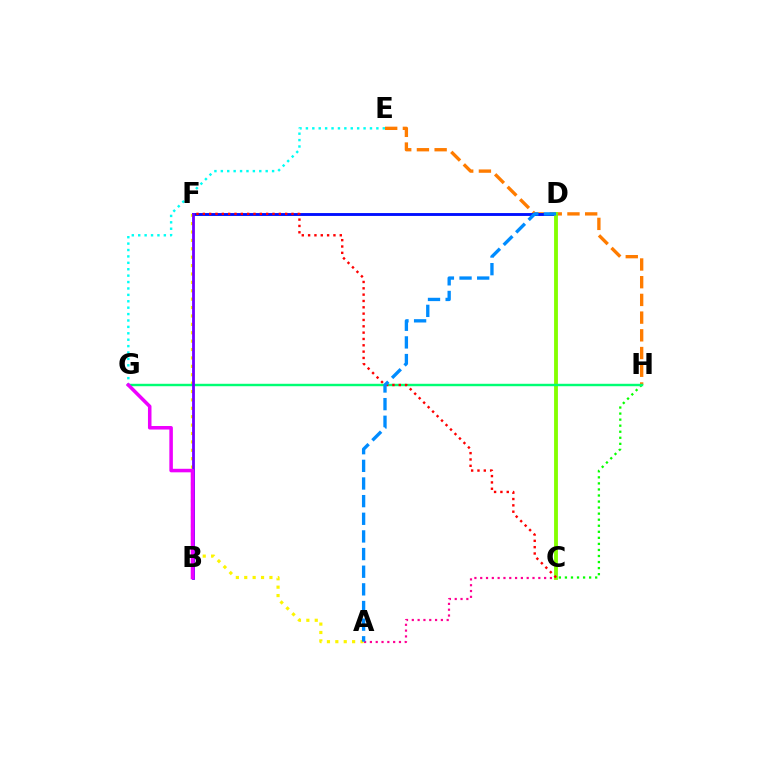{('E', 'H'): [{'color': '#ff7c00', 'line_style': 'dashed', 'thickness': 2.41}], ('D', 'F'): [{'color': '#0010ff', 'line_style': 'solid', 'thickness': 2.07}], ('A', 'C'): [{'color': '#ff0094', 'line_style': 'dotted', 'thickness': 1.58}], ('C', 'D'): [{'color': '#84ff00', 'line_style': 'solid', 'thickness': 2.77}], ('C', 'H'): [{'color': '#08ff00', 'line_style': 'dotted', 'thickness': 1.64}], ('A', 'F'): [{'color': '#fcf500', 'line_style': 'dotted', 'thickness': 2.28}], ('G', 'H'): [{'color': '#00ff74', 'line_style': 'solid', 'thickness': 1.75}], ('C', 'F'): [{'color': '#ff0000', 'line_style': 'dotted', 'thickness': 1.72}], ('E', 'G'): [{'color': '#00fff6', 'line_style': 'dotted', 'thickness': 1.74}], ('A', 'D'): [{'color': '#008cff', 'line_style': 'dashed', 'thickness': 2.4}], ('B', 'F'): [{'color': '#7200ff', 'line_style': 'solid', 'thickness': 2.02}], ('B', 'G'): [{'color': '#ee00ff', 'line_style': 'solid', 'thickness': 2.54}]}